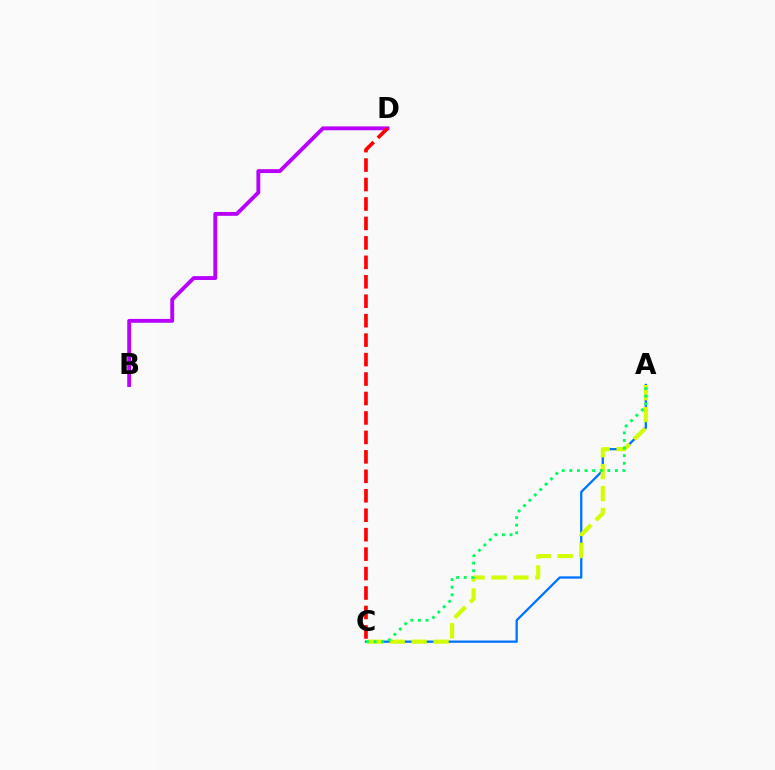{('B', 'D'): [{'color': '#b900ff', 'line_style': 'solid', 'thickness': 2.78}], ('A', 'C'): [{'color': '#0074ff', 'line_style': 'solid', 'thickness': 1.66}, {'color': '#d1ff00', 'line_style': 'dashed', 'thickness': 2.98}, {'color': '#00ff5c', 'line_style': 'dotted', 'thickness': 2.07}], ('C', 'D'): [{'color': '#ff0000', 'line_style': 'dashed', 'thickness': 2.64}]}